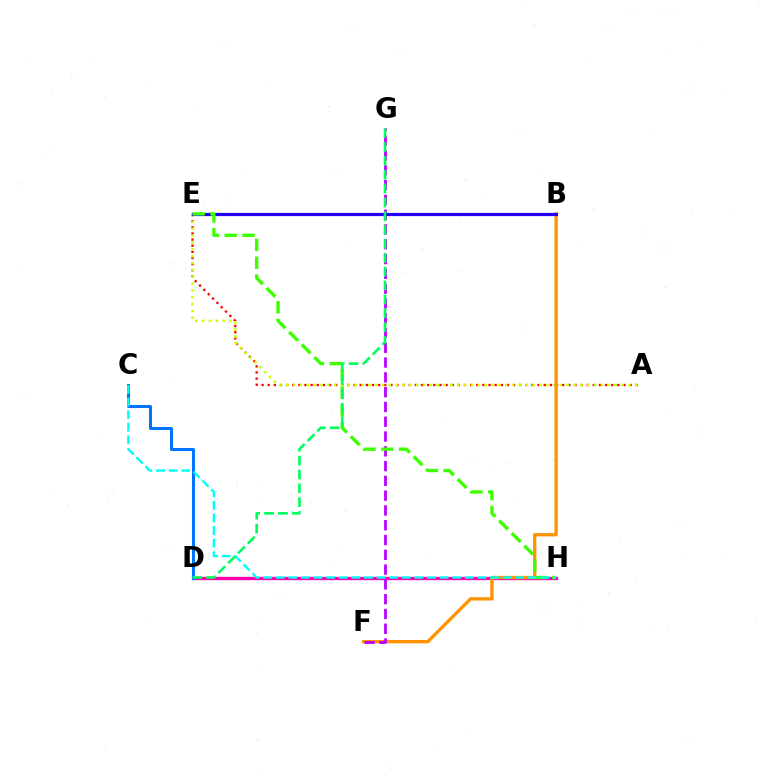{('A', 'E'): [{'color': '#ff0000', 'line_style': 'dotted', 'thickness': 1.67}, {'color': '#d1ff00', 'line_style': 'dotted', 'thickness': 1.86}], ('D', 'H'): [{'color': '#ff00ac', 'line_style': 'solid', 'thickness': 2.38}], ('B', 'F'): [{'color': '#ff9400', 'line_style': 'solid', 'thickness': 2.4}], ('F', 'G'): [{'color': '#b900ff', 'line_style': 'dashed', 'thickness': 2.01}], ('B', 'E'): [{'color': '#2500ff', 'line_style': 'solid', 'thickness': 2.31}], ('C', 'D'): [{'color': '#0074ff', 'line_style': 'solid', 'thickness': 2.18}], ('E', 'H'): [{'color': '#3dff00', 'line_style': 'dashed', 'thickness': 2.42}], ('C', 'H'): [{'color': '#00fff6', 'line_style': 'dashed', 'thickness': 1.71}], ('D', 'G'): [{'color': '#00ff5c', 'line_style': 'dashed', 'thickness': 1.88}]}